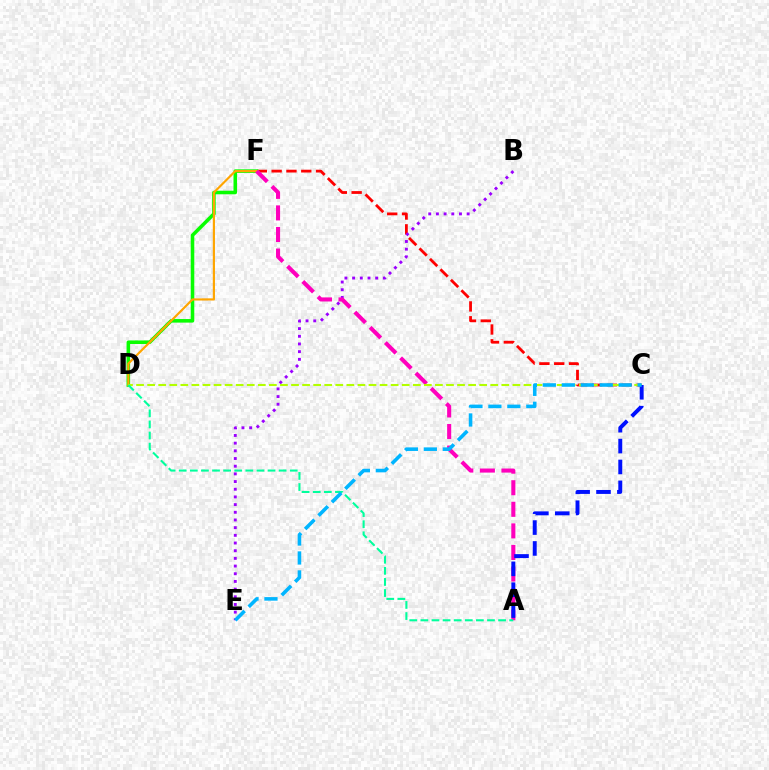{('C', 'F'): [{'color': '#ff0000', 'line_style': 'dashed', 'thickness': 2.01}], ('B', 'E'): [{'color': '#9b00ff', 'line_style': 'dotted', 'thickness': 2.09}], ('D', 'F'): [{'color': '#08ff00', 'line_style': 'solid', 'thickness': 2.56}, {'color': '#ffa500', 'line_style': 'solid', 'thickness': 1.57}], ('A', 'F'): [{'color': '#ff00bd', 'line_style': 'dashed', 'thickness': 2.93}], ('C', 'D'): [{'color': '#b3ff00', 'line_style': 'dashed', 'thickness': 1.5}], ('A', 'D'): [{'color': '#00ff9d', 'line_style': 'dashed', 'thickness': 1.51}], ('A', 'C'): [{'color': '#0010ff', 'line_style': 'dashed', 'thickness': 2.84}], ('C', 'E'): [{'color': '#00b5ff', 'line_style': 'dashed', 'thickness': 2.58}]}